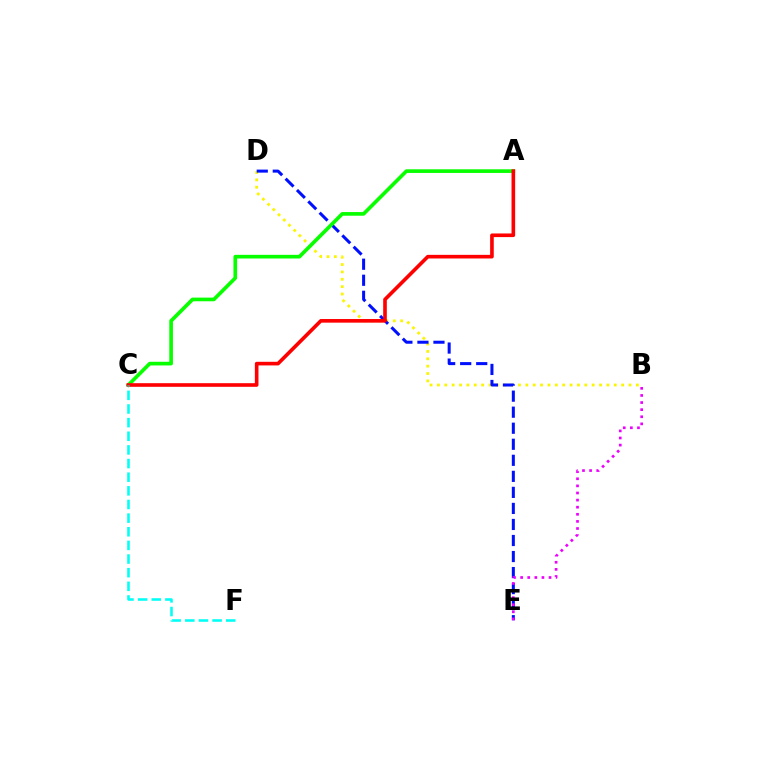{('B', 'D'): [{'color': '#fcf500', 'line_style': 'dotted', 'thickness': 2.0}], ('D', 'E'): [{'color': '#0010ff', 'line_style': 'dashed', 'thickness': 2.18}], ('A', 'C'): [{'color': '#08ff00', 'line_style': 'solid', 'thickness': 2.64}, {'color': '#ff0000', 'line_style': 'solid', 'thickness': 2.61}], ('B', 'E'): [{'color': '#ee00ff', 'line_style': 'dotted', 'thickness': 1.93}], ('C', 'F'): [{'color': '#00fff6', 'line_style': 'dashed', 'thickness': 1.85}]}